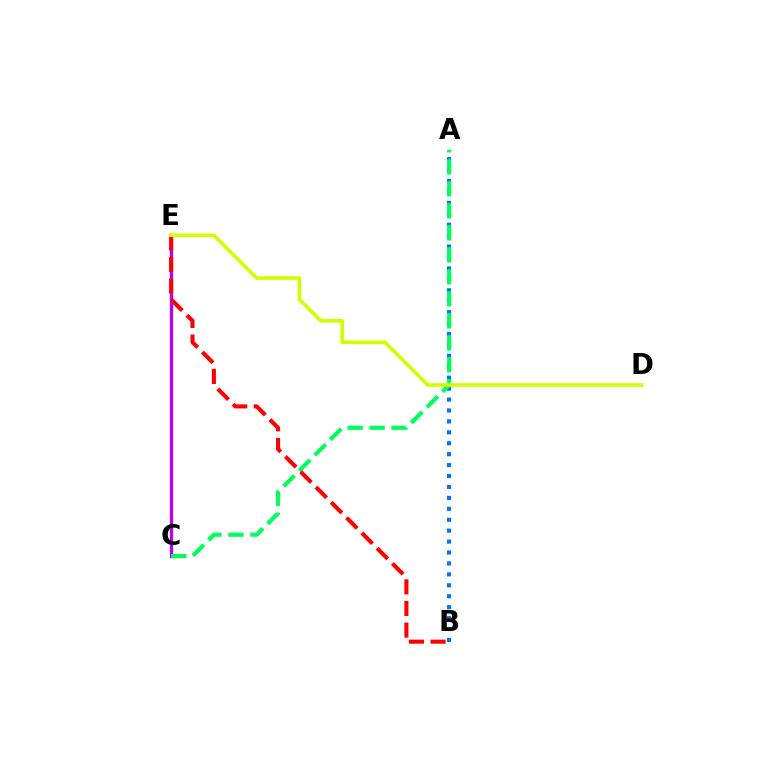{('C', 'E'): [{'color': '#b900ff', 'line_style': 'solid', 'thickness': 2.38}], ('A', 'B'): [{'color': '#0074ff', 'line_style': 'dotted', 'thickness': 2.97}], ('A', 'C'): [{'color': '#00ff5c', 'line_style': 'dashed', 'thickness': 2.99}], ('B', 'E'): [{'color': '#ff0000', 'line_style': 'dashed', 'thickness': 2.94}], ('D', 'E'): [{'color': '#d1ff00', 'line_style': 'solid', 'thickness': 2.63}]}